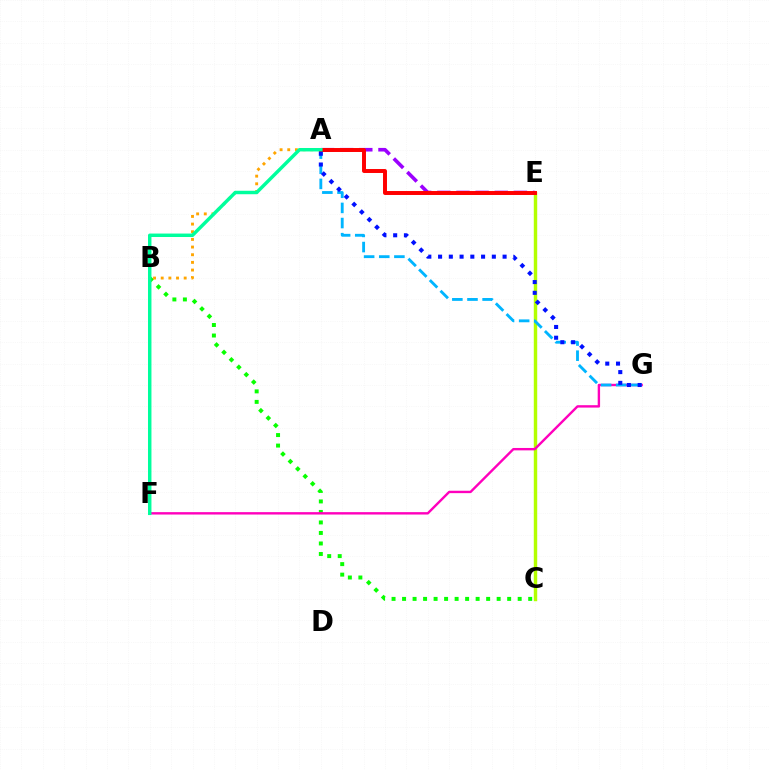{('B', 'C'): [{'color': '#08ff00', 'line_style': 'dotted', 'thickness': 2.86}], ('A', 'B'): [{'color': '#ffa500', 'line_style': 'dotted', 'thickness': 2.08}], ('A', 'E'): [{'color': '#9b00ff', 'line_style': 'dashed', 'thickness': 2.6}, {'color': '#ff0000', 'line_style': 'solid', 'thickness': 2.84}], ('C', 'E'): [{'color': '#b3ff00', 'line_style': 'solid', 'thickness': 2.47}], ('F', 'G'): [{'color': '#ff00bd', 'line_style': 'solid', 'thickness': 1.72}], ('A', 'G'): [{'color': '#00b5ff', 'line_style': 'dashed', 'thickness': 2.06}, {'color': '#0010ff', 'line_style': 'dotted', 'thickness': 2.92}], ('A', 'F'): [{'color': '#00ff9d', 'line_style': 'solid', 'thickness': 2.49}]}